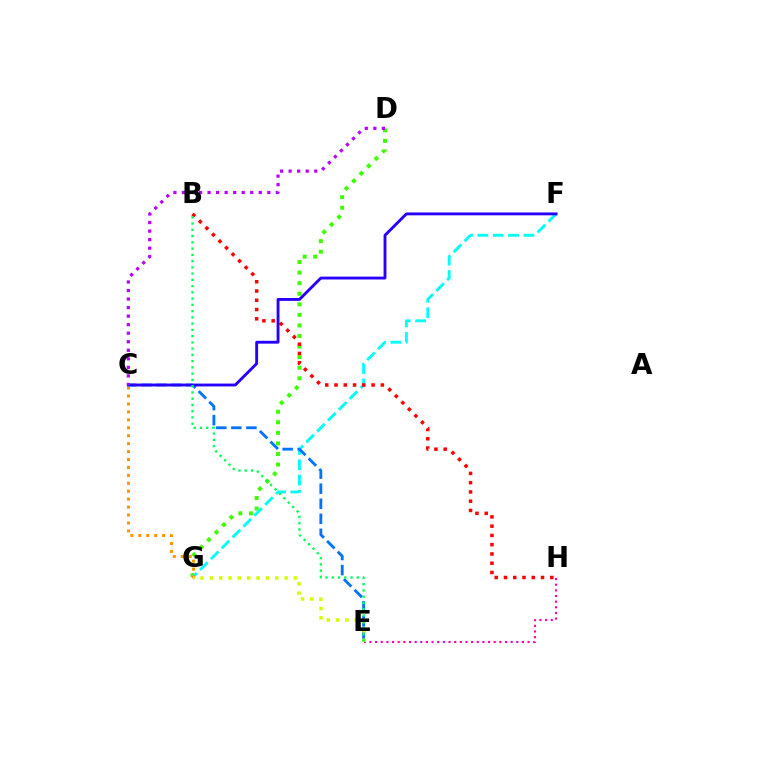{('D', 'G'): [{'color': '#3dff00', 'line_style': 'dotted', 'thickness': 2.87}], ('F', 'G'): [{'color': '#00fff6', 'line_style': 'dashed', 'thickness': 2.09}], ('C', 'G'): [{'color': '#ff9400', 'line_style': 'dotted', 'thickness': 2.16}], ('C', 'E'): [{'color': '#0074ff', 'line_style': 'dashed', 'thickness': 2.04}], ('E', 'H'): [{'color': '#ff00ac', 'line_style': 'dotted', 'thickness': 1.53}], ('B', 'H'): [{'color': '#ff0000', 'line_style': 'dotted', 'thickness': 2.52}], ('C', 'F'): [{'color': '#2500ff', 'line_style': 'solid', 'thickness': 2.06}], ('E', 'G'): [{'color': '#d1ff00', 'line_style': 'dotted', 'thickness': 2.54}], ('B', 'E'): [{'color': '#00ff5c', 'line_style': 'dotted', 'thickness': 1.7}], ('C', 'D'): [{'color': '#b900ff', 'line_style': 'dotted', 'thickness': 2.32}]}